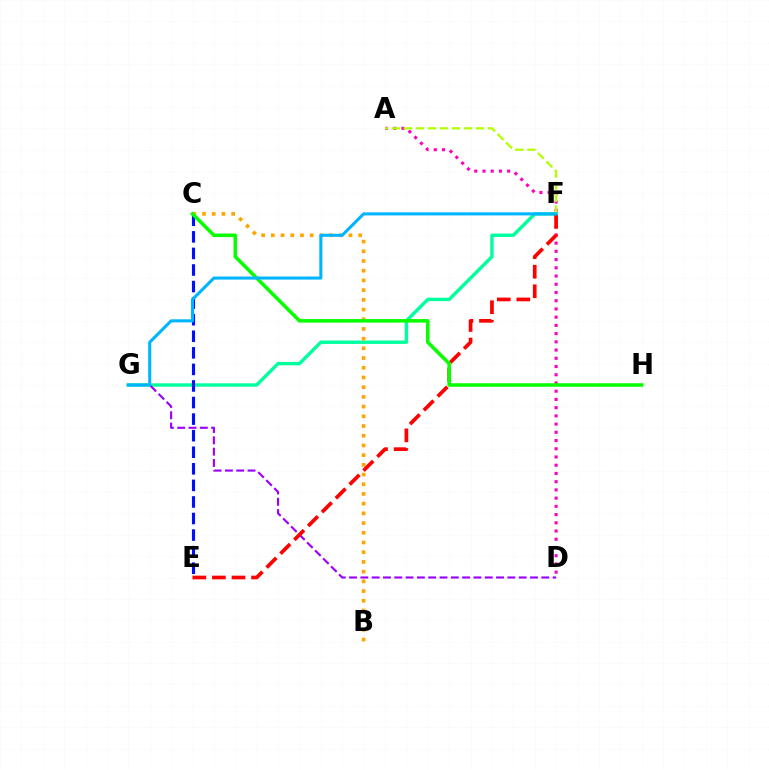{('F', 'G'): [{'color': '#00ff9d', 'line_style': 'solid', 'thickness': 2.46}, {'color': '#00b5ff', 'line_style': 'solid', 'thickness': 2.21}], ('A', 'D'): [{'color': '#ff00bd', 'line_style': 'dotted', 'thickness': 2.23}], ('C', 'E'): [{'color': '#0010ff', 'line_style': 'dashed', 'thickness': 2.25}], ('A', 'F'): [{'color': '#b3ff00', 'line_style': 'dashed', 'thickness': 1.63}], ('D', 'G'): [{'color': '#9b00ff', 'line_style': 'dashed', 'thickness': 1.54}], ('B', 'C'): [{'color': '#ffa500', 'line_style': 'dotted', 'thickness': 2.64}], ('E', 'F'): [{'color': '#ff0000', 'line_style': 'dashed', 'thickness': 2.66}], ('C', 'H'): [{'color': '#08ff00', 'line_style': 'solid', 'thickness': 2.55}]}